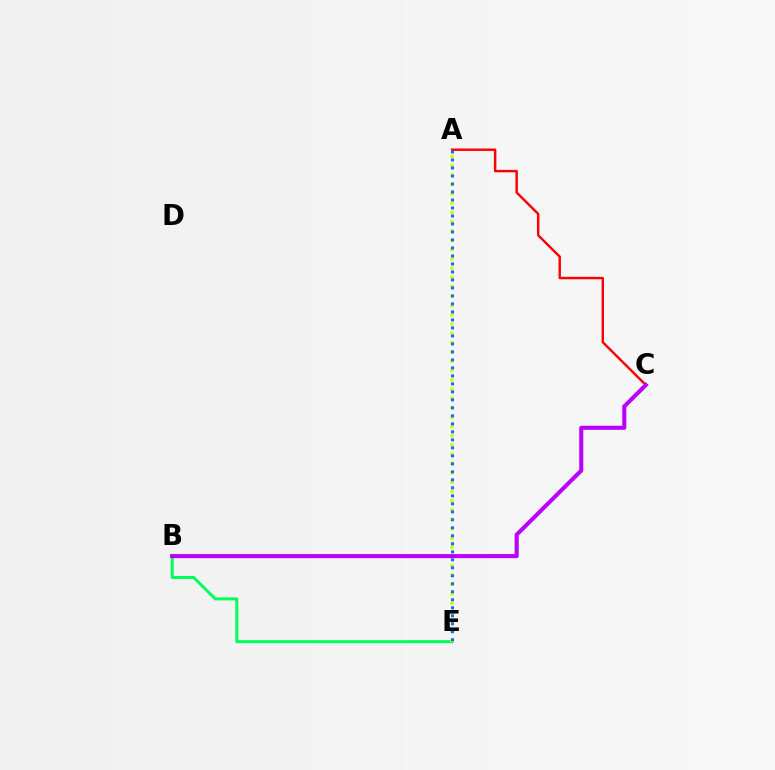{('B', 'E'): [{'color': '#00ff5c', 'line_style': 'solid', 'thickness': 2.18}], ('A', 'E'): [{'color': '#d1ff00', 'line_style': 'dotted', 'thickness': 2.53}, {'color': '#0074ff', 'line_style': 'dotted', 'thickness': 2.17}], ('A', 'C'): [{'color': '#ff0000', 'line_style': 'solid', 'thickness': 1.75}], ('B', 'C'): [{'color': '#b900ff', 'line_style': 'solid', 'thickness': 2.94}]}